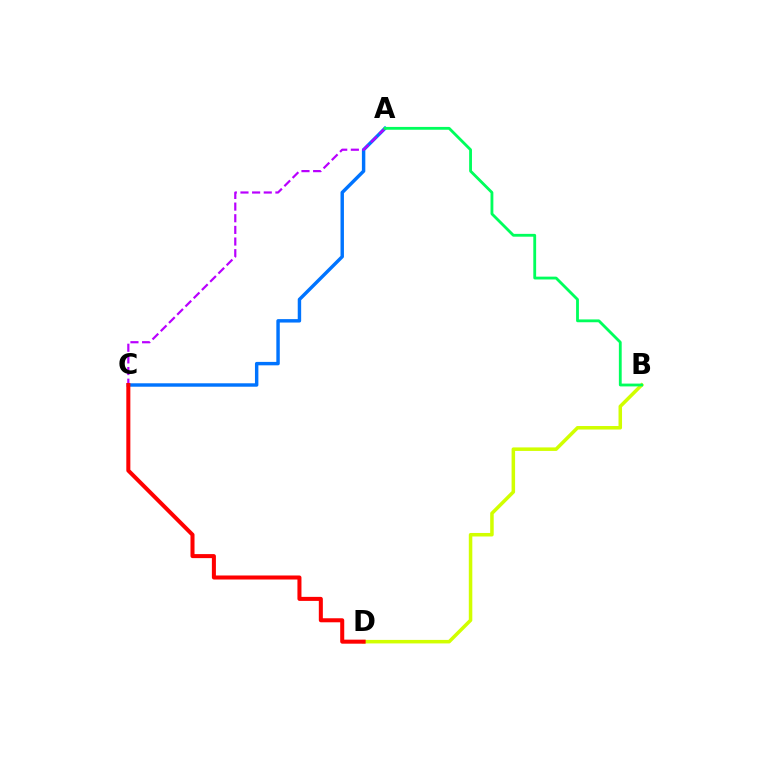{('B', 'D'): [{'color': '#d1ff00', 'line_style': 'solid', 'thickness': 2.53}], ('A', 'C'): [{'color': '#0074ff', 'line_style': 'solid', 'thickness': 2.47}, {'color': '#b900ff', 'line_style': 'dashed', 'thickness': 1.58}], ('A', 'B'): [{'color': '#00ff5c', 'line_style': 'solid', 'thickness': 2.03}], ('C', 'D'): [{'color': '#ff0000', 'line_style': 'solid', 'thickness': 2.9}]}